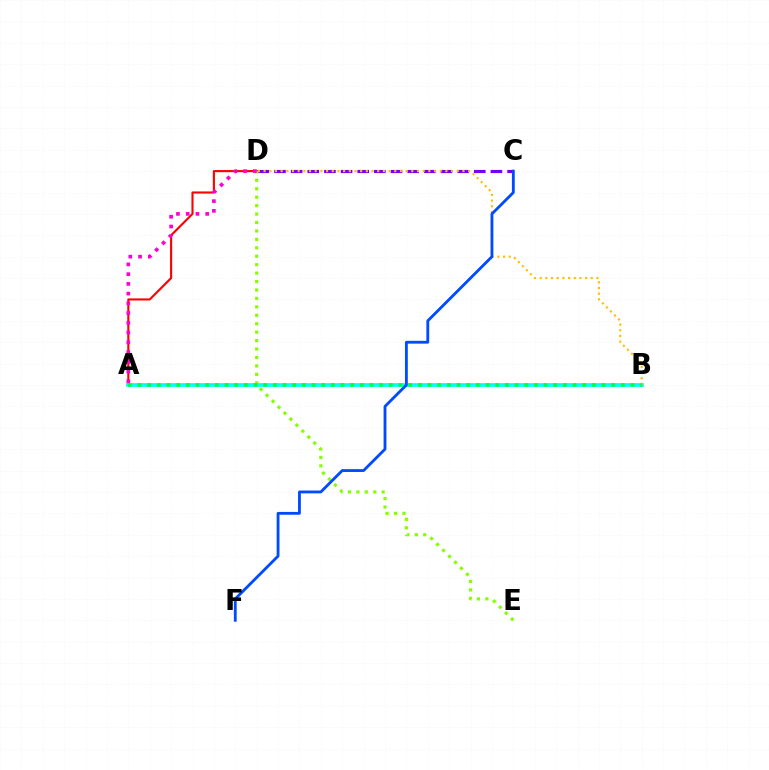{('A', 'D'): [{'color': '#ff0000', 'line_style': 'solid', 'thickness': 1.52}, {'color': '#ff00cf', 'line_style': 'dotted', 'thickness': 2.65}], ('C', 'D'): [{'color': '#7200ff', 'line_style': 'dashed', 'thickness': 2.26}], ('D', 'E'): [{'color': '#84ff00', 'line_style': 'dotted', 'thickness': 2.29}], ('A', 'B'): [{'color': '#00fff6', 'line_style': 'solid', 'thickness': 2.65}, {'color': '#00ff39', 'line_style': 'dotted', 'thickness': 2.63}], ('B', 'D'): [{'color': '#ffbd00', 'line_style': 'dotted', 'thickness': 1.54}], ('C', 'F'): [{'color': '#004bff', 'line_style': 'solid', 'thickness': 2.04}]}